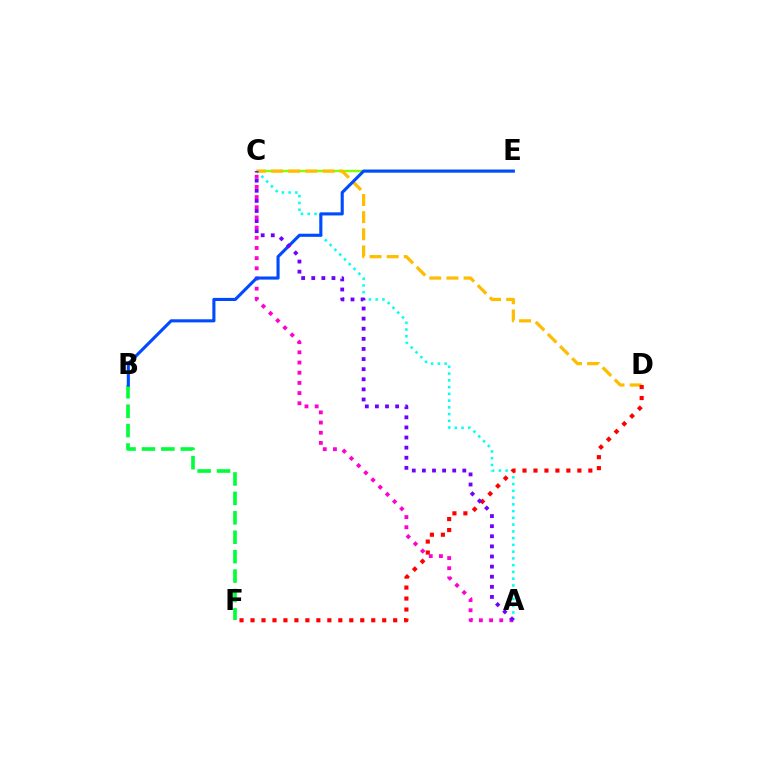{('A', 'C'): [{'color': '#00fff6', 'line_style': 'dotted', 'thickness': 1.84}, {'color': '#ff00cf', 'line_style': 'dotted', 'thickness': 2.76}, {'color': '#7200ff', 'line_style': 'dotted', 'thickness': 2.75}], ('C', 'E'): [{'color': '#84ff00', 'line_style': 'solid', 'thickness': 1.72}], ('C', 'D'): [{'color': '#ffbd00', 'line_style': 'dashed', 'thickness': 2.33}], ('D', 'F'): [{'color': '#ff0000', 'line_style': 'dotted', 'thickness': 2.98}], ('B', 'F'): [{'color': '#00ff39', 'line_style': 'dashed', 'thickness': 2.64}], ('B', 'E'): [{'color': '#004bff', 'line_style': 'solid', 'thickness': 2.23}]}